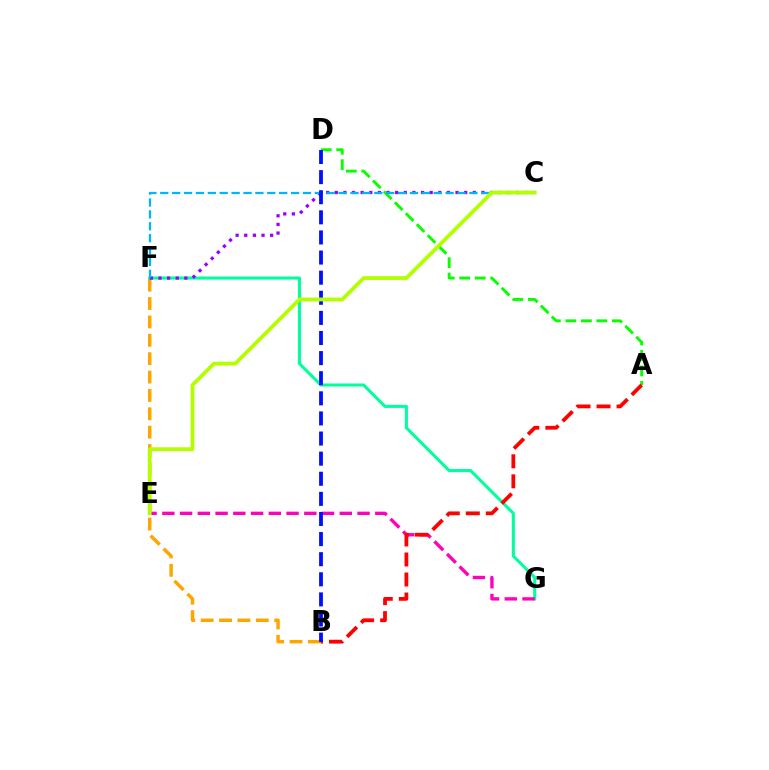{('B', 'F'): [{'color': '#ffa500', 'line_style': 'dashed', 'thickness': 2.5}], ('A', 'D'): [{'color': '#08ff00', 'line_style': 'dashed', 'thickness': 2.1}], ('F', 'G'): [{'color': '#00ff9d', 'line_style': 'solid', 'thickness': 2.2}], ('C', 'F'): [{'color': '#9b00ff', 'line_style': 'dotted', 'thickness': 2.34}, {'color': '#00b5ff', 'line_style': 'dashed', 'thickness': 1.62}], ('E', 'G'): [{'color': '#ff00bd', 'line_style': 'dashed', 'thickness': 2.41}], ('A', 'B'): [{'color': '#ff0000', 'line_style': 'dashed', 'thickness': 2.72}], ('B', 'D'): [{'color': '#0010ff', 'line_style': 'dashed', 'thickness': 2.73}], ('C', 'E'): [{'color': '#b3ff00', 'line_style': 'solid', 'thickness': 2.74}]}